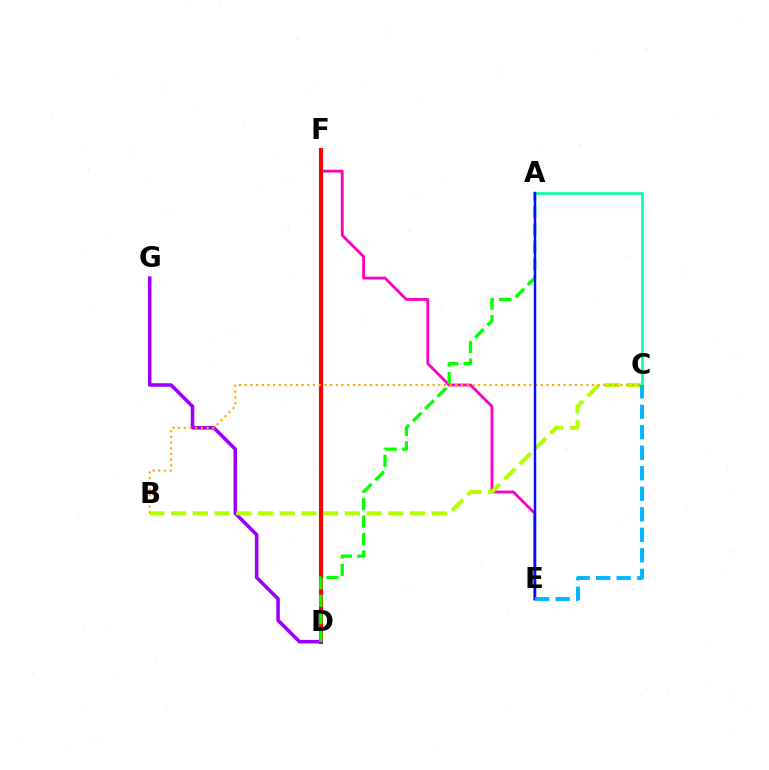{('E', 'F'): [{'color': '#ff00bd', 'line_style': 'solid', 'thickness': 2.02}], ('D', 'F'): [{'color': '#ff0000', 'line_style': 'solid', 'thickness': 2.94}], ('A', 'C'): [{'color': '#00ff9d', 'line_style': 'solid', 'thickness': 1.89}], ('D', 'G'): [{'color': '#9b00ff', 'line_style': 'solid', 'thickness': 2.55}], ('B', 'C'): [{'color': '#b3ff00', 'line_style': 'dashed', 'thickness': 2.95}, {'color': '#ffa500', 'line_style': 'dotted', 'thickness': 1.55}], ('A', 'D'): [{'color': '#08ff00', 'line_style': 'dashed', 'thickness': 2.37}], ('A', 'E'): [{'color': '#0010ff', 'line_style': 'solid', 'thickness': 1.77}], ('C', 'E'): [{'color': '#00b5ff', 'line_style': 'dashed', 'thickness': 2.79}]}